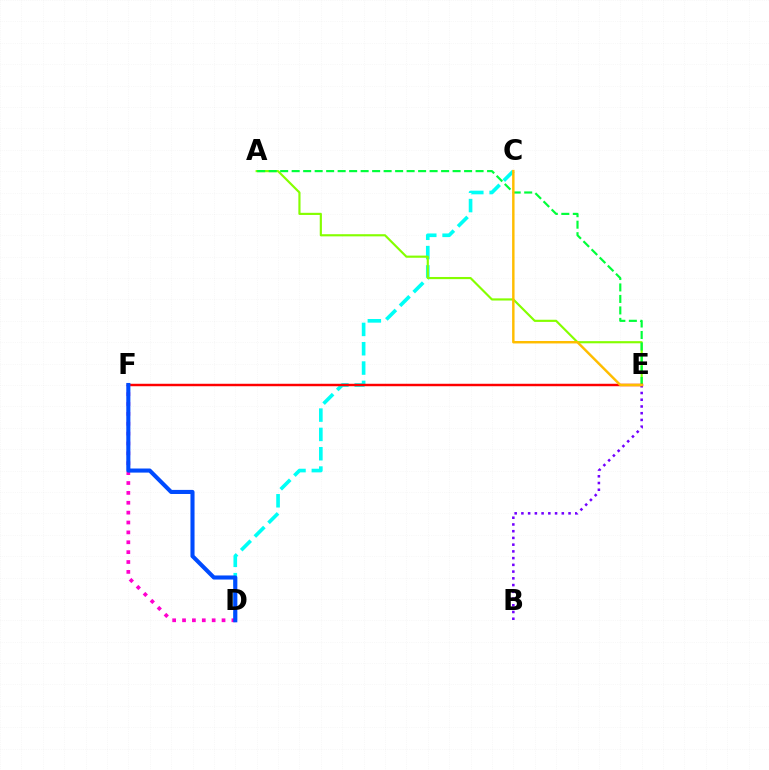{('C', 'D'): [{'color': '#00fff6', 'line_style': 'dashed', 'thickness': 2.62}], ('A', 'E'): [{'color': '#84ff00', 'line_style': 'solid', 'thickness': 1.55}, {'color': '#00ff39', 'line_style': 'dashed', 'thickness': 1.56}], ('B', 'E'): [{'color': '#7200ff', 'line_style': 'dotted', 'thickness': 1.83}], ('E', 'F'): [{'color': '#ff0000', 'line_style': 'solid', 'thickness': 1.77}], ('D', 'F'): [{'color': '#ff00cf', 'line_style': 'dotted', 'thickness': 2.68}, {'color': '#004bff', 'line_style': 'solid', 'thickness': 2.94}], ('C', 'E'): [{'color': '#ffbd00', 'line_style': 'solid', 'thickness': 1.77}]}